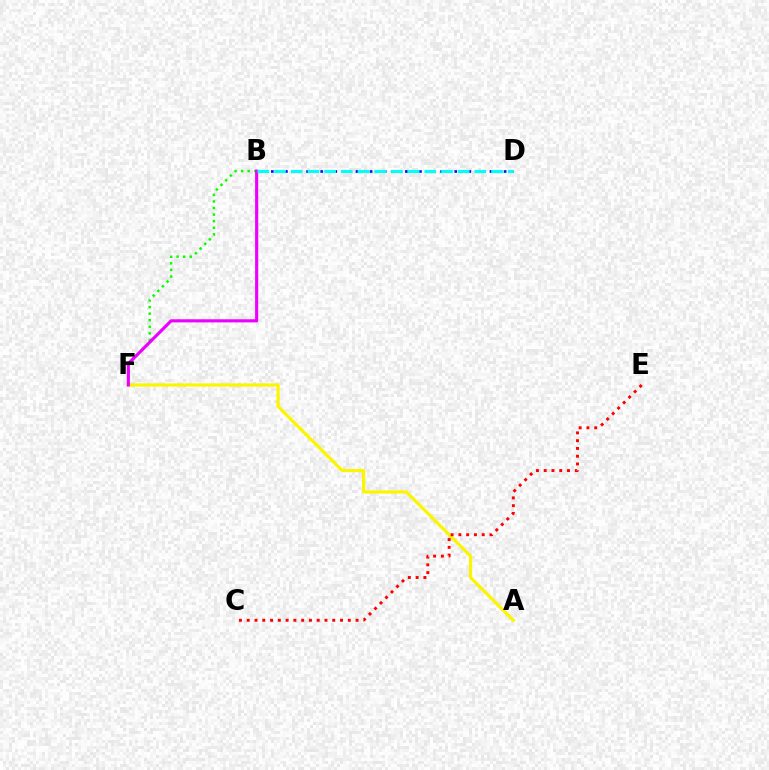{('A', 'F'): [{'color': '#fcf500', 'line_style': 'solid', 'thickness': 2.31}], ('B', 'F'): [{'color': '#08ff00', 'line_style': 'dotted', 'thickness': 1.79}, {'color': '#ee00ff', 'line_style': 'solid', 'thickness': 2.25}], ('C', 'E'): [{'color': '#ff0000', 'line_style': 'dotted', 'thickness': 2.11}], ('B', 'D'): [{'color': '#0010ff', 'line_style': 'dotted', 'thickness': 1.92}, {'color': '#00fff6', 'line_style': 'dashed', 'thickness': 2.27}]}